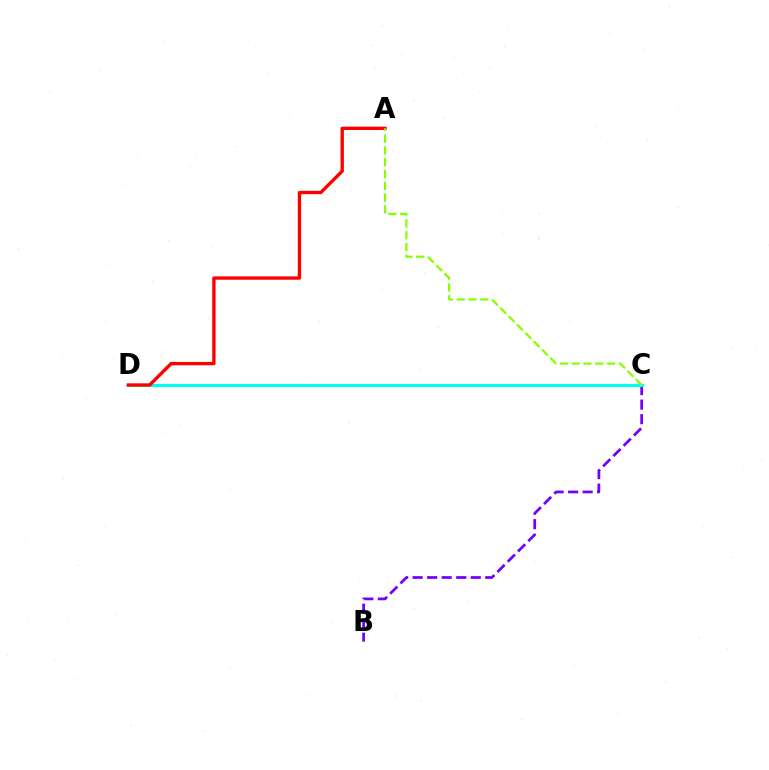{('B', 'C'): [{'color': '#7200ff', 'line_style': 'dashed', 'thickness': 1.97}], ('C', 'D'): [{'color': '#00fff6', 'line_style': 'solid', 'thickness': 2.23}], ('A', 'D'): [{'color': '#ff0000', 'line_style': 'solid', 'thickness': 2.41}], ('A', 'C'): [{'color': '#84ff00', 'line_style': 'dashed', 'thickness': 1.6}]}